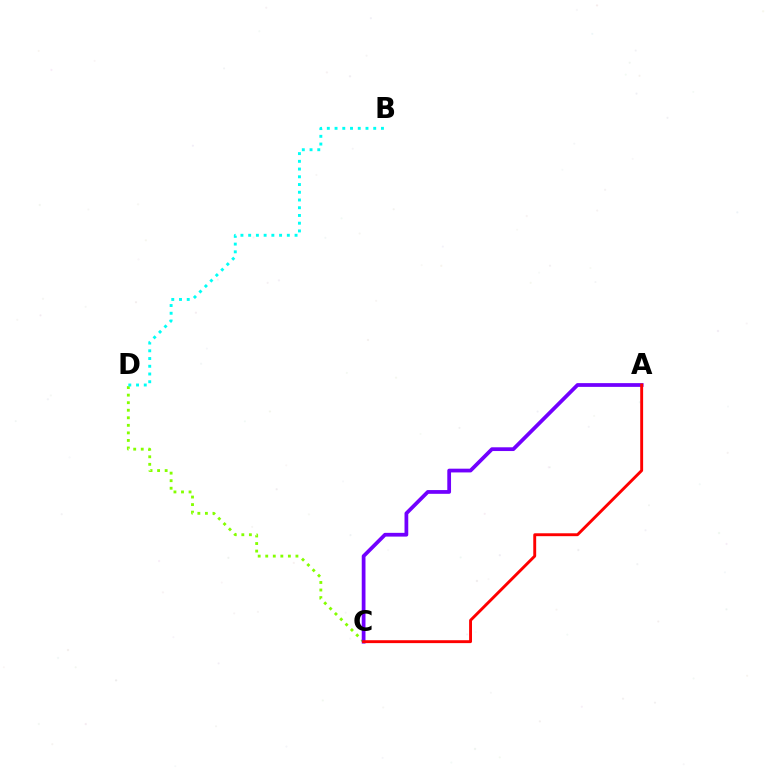{('C', 'D'): [{'color': '#84ff00', 'line_style': 'dotted', 'thickness': 2.05}], ('B', 'D'): [{'color': '#00fff6', 'line_style': 'dotted', 'thickness': 2.1}], ('A', 'C'): [{'color': '#7200ff', 'line_style': 'solid', 'thickness': 2.7}, {'color': '#ff0000', 'line_style': 'solid', 'thickness': 2.09}]}